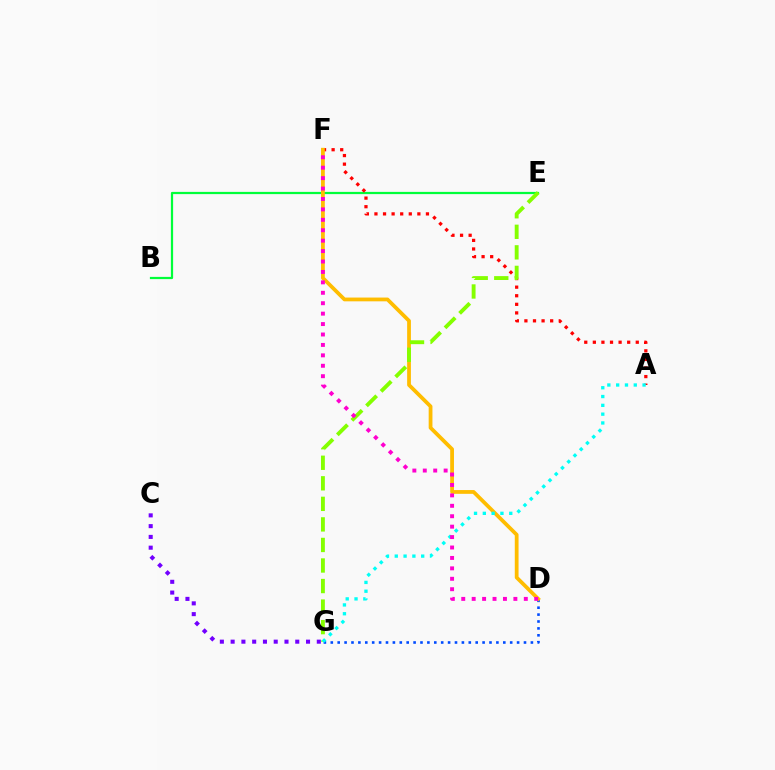{('D', 'G'): [{'color': '#004bff', 'line_style': 'dotted', 'thickness': 1.87}], ('B', 'E'): [{'color': '#00ff39', 'line_style': 'solid', 'thickness': 1.6}], ('A', 'F'): [{'color': '#ff0000', 'line_style': 'dotted', 'thickness': 2.33}], ('D', 'F'): [{'color': '#ffbd00', 'line_style': 'solid', 'thickness': 2.71}, {'color': '#ff00cf', 'line_style': 'dotted', 'thickness': 2.83}], ('E', 'G'): [{'color': '#84ff00', 'line_style': 'dashed', 'thickness': 2.79}], ('C', 'G'): [{'color': '#7200ff', 'line_style': 'dotted', 'thickness': 2.93}], ('A', 'G'): [{'color': '#00fff6', 'line_style': 'dotted', 'thickness': 2.39}]}